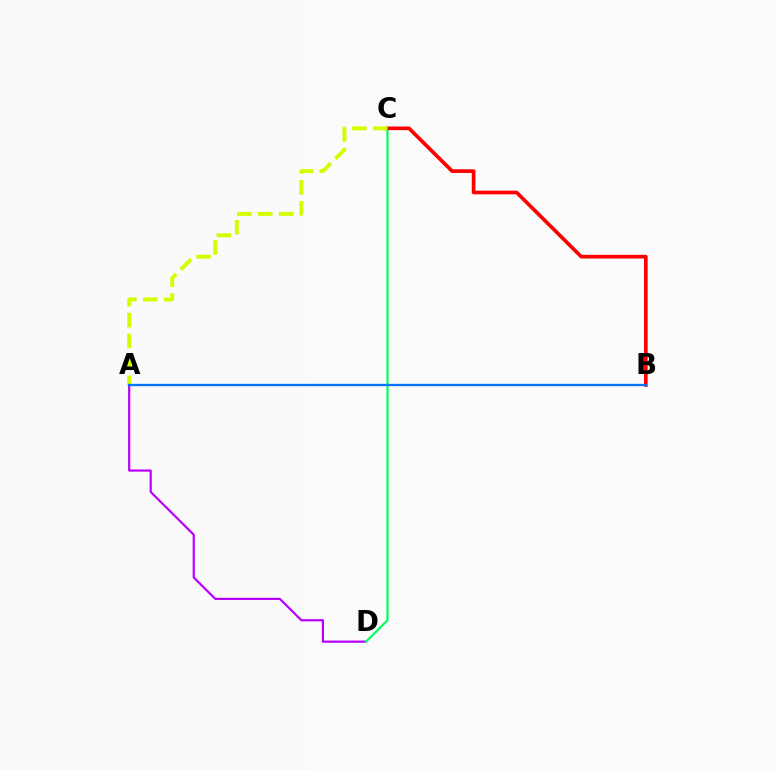{('A', 'D'): [{'color': '#b900ff', 'line_style': 'solid', 'thickness': 1.58}], ('C', 'D'): [{'color': '#00ff5c', 'line_style': 'solid', 'thickness': 1.58}], ('B', 'C'): [{'color': '#ff0000', 'line_style': 'solid', 'thickness': 2.63}], ('A', 'C'): [{'color': '#d1ff00', 'line_style': 'dashed', 'thickness': 2.84}], ('A', 'B'): [{'color': '#0074ff', 'line_style': 'solid', 'thickness': 1.66}]}